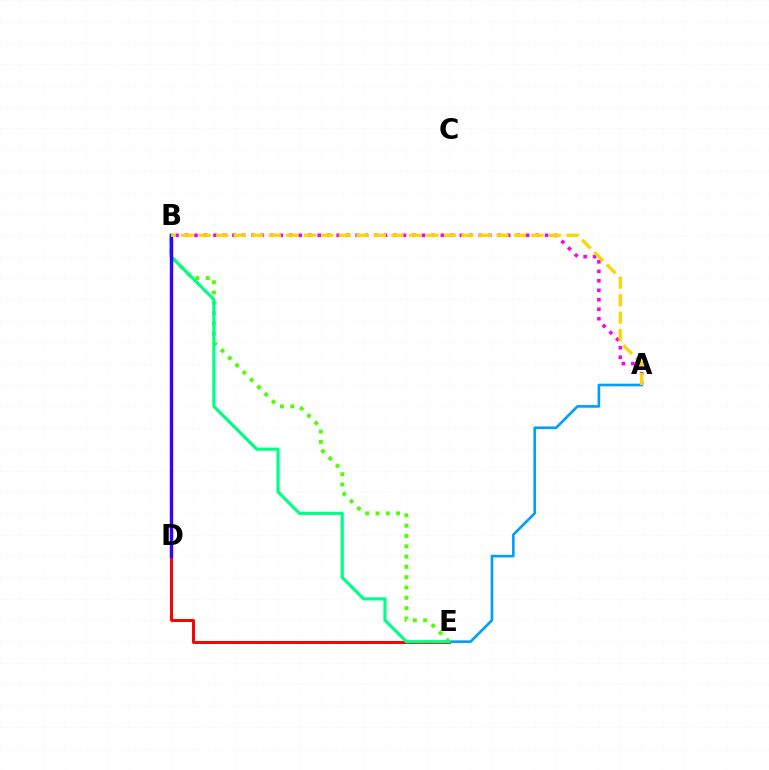{('A', 'B'): [{'color': '#ff00ed', 'line_style': 'dotted', 'thickness': 2.57}, {'color': '#ffd500', 'line_style': 'dashed', 'thickness': 2.38}], ('A', 'E'): [{'color': '#009eff', 'line_style': 'solid', 'thickness': 1.9}], ('B', 'E'): [{'color': '#4fff00', 'line_style': 'dotted', 'thickness': 2.8}, {'color': '#00ff86', 'line_style': 'solid', 'thickness': 2.29}], ('D', 'E'): [{'color': '#ff0000', 'line_style': 'solid', 'thickness': 2.14}], ('B', 'D'): [{'color': '#3700ff', 'line_style': 'solid', 'thickness': 2.46}]}